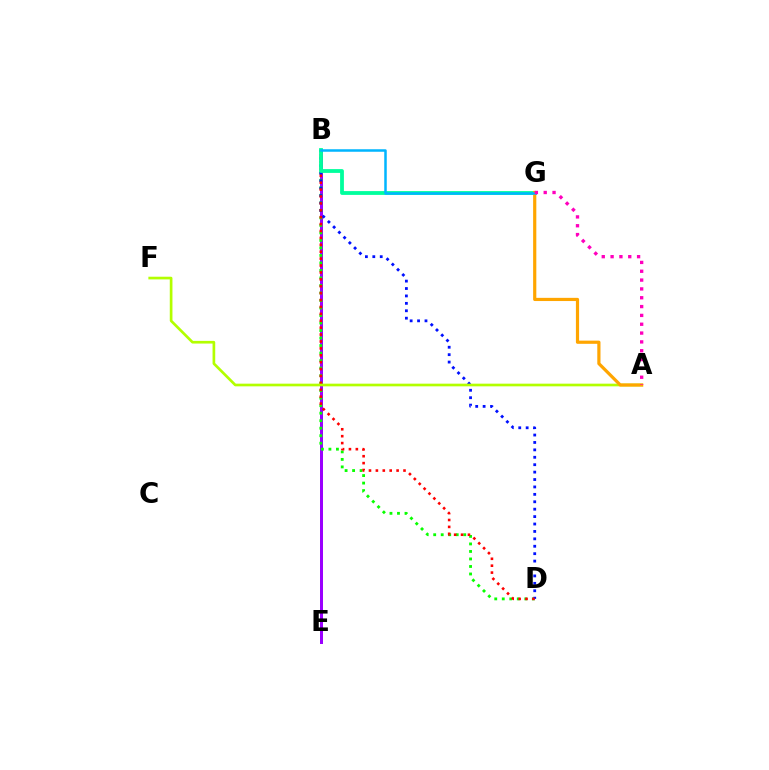{('B', 'E'): [{'color': '#9b00ff', 'line_style': 'solid', 'thickness': 2.16}], ('B', 'D'): [{'color': '#08ff00', 'line_style': 'dotted', 'thickness': 2.04}, {'color': '#0010ff', 'line_style': 'dotted', 'thickness': 2.01}, {'color': '#ff0000', 'line_style': 'dotted', 'thickness': 1.88}], ('A', 'F'): [{'color': '#b3ff00', 'line_style': 'solid', 'thickness': 1.93}], ('B', 'G'): [{'color': '#00ff9d', 'line_style': 'solid', 'thickness': 2.74}, {'color': '#00b5ff', 'line_style': 'solid', 'thickness': 1.81}], ('A', 'G'): [{'color': '#ffa500', 'line_style': 'solid', 'thickness': 2.3}, {'color': '#ff00bd', 'line_style': 'dotted', 'thickness': 2.4}]}